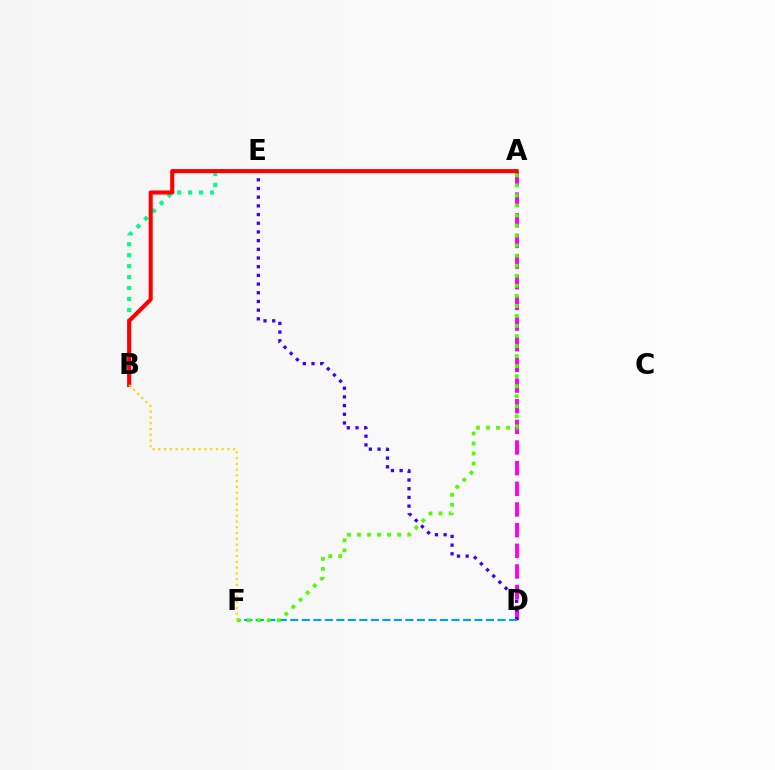{('A', 'D'): [{'color': '#ff00ed', 'line_style': 'dashed', 'thickness': 2.81}], ('B', 'E'): [{'color': '#00ff86', 'line_style': 'dotted', 'thickness': 2.97}], ('D', 'E'): [{'color': '#3700ff', 'line_style': 'dotted', 'thickness': 2.36}], ('D', 'F'): [{'color': '#009eff', 'line_style': 'dashed', 'thickness': 1.56}], ('A', 'B'): [{'color': '#ff0000', 'line_style': 'solid', 'thickness': 2.93}], ('A', 'F'): [{'color': '#4fff00', 'line_style': 'dotted', 'thickness': 2.73}], ('B', 'F'): [{'color': '#ffd500', 'line_style': 'dotted', 'thickness': 1.57}]}